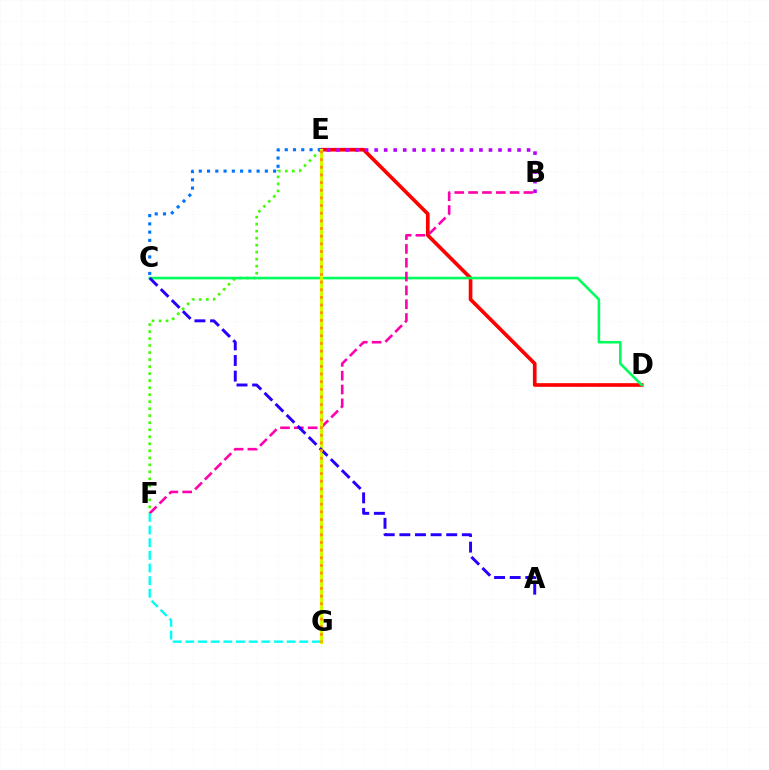{('E', 'F'): [{'color': '#3dff00', 'line_style': 'dotted', 'thickness': 1.91}], ('D', 'E'): [{'color': '#ff0000', 'line_style': 'solid', 'thickness': 2.64}], ('B', 'E'): [{'color': '#b900ff', 'line_style': 'dotted', 'thickness': 2.59}], ('C', 'D'): [{'color': '#00ff5c', 'line_style': 'solid', 'thickness': 1.86}], ('B', 'F'): [{'color': '#ff00ac', 'line_style': 'dashed', 'thickness': 1.88}], ('F', 'G'): [{'color': '#00fff6', 'line_style': 'dashed', 'thickness': 1.72}], ('C', 'E'): [{'color': '#0074ff', 'line_style': 'dotted', 'thickness': 2.24}], ('E', 'G'): [{'color': '#d1ff00', 'line_style': 'solid', 'thickness': 2.34}, {'color': '#ff9400', 'line_style': 'dotted', 'thickness': 2.08}], ('A', 'C'): [{'color': '#2500ff', 'line_style': 'dashed', 'thickness': 2.12}]}